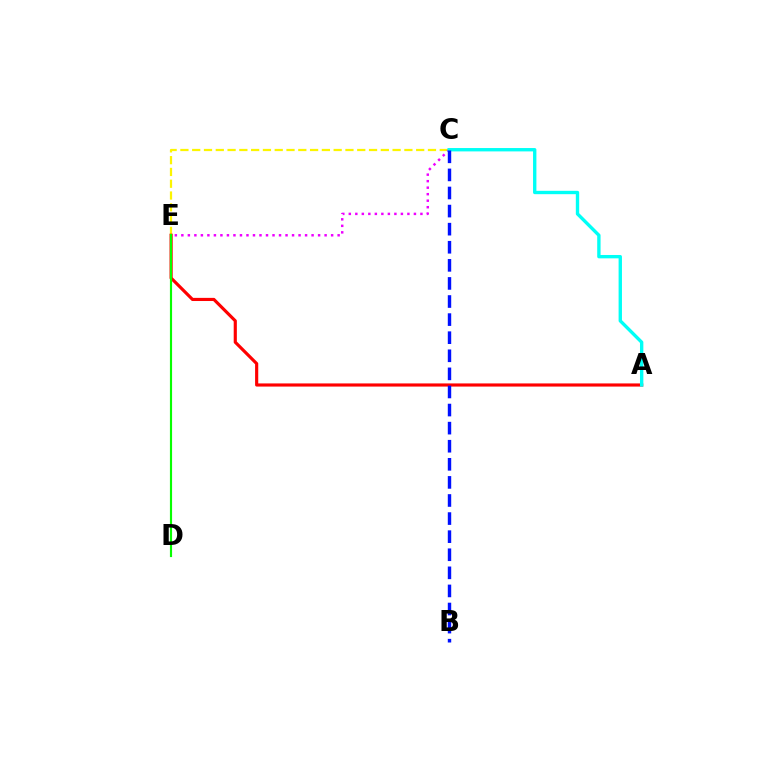{('C', 'E'): [{'color': '#fcf500', 'line_style': 'dashed', 'thickness': 1.6}, {'color': '#ee00ff', 'line_style': 'dotted', 'thickness': 1.77}], ('A', 'E'): [{'color': '#ff0000', 'line_style': 'solid', 'thickness': 2.27}], ('D', 'E'): [{'color': '#08ff00', 'line_style': 'solid', 'thickness': 1.55}], ('A', 'C'): [{'color': '#00fff6', 'line_style': 'solid', 'thickness': 2.42}], ('B', 'C'): [{'color': '#0010ff', 'line_style': 'dashed', 'thickness': 2.46}]}